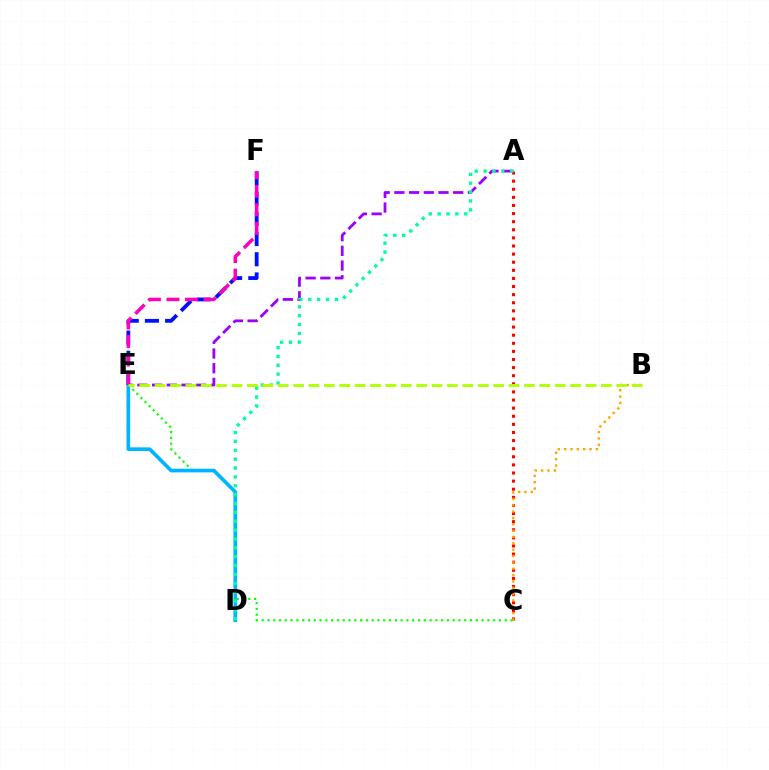{('A', 'E'): [{'color': '#9b00ff', 'line_style': 'dashed', 'thickness': 2.0}], ('A', 'C'): [{'color': '#ff0000', 'line_style': 'dotted', 'thickness': 2.2}], ('C', 'E'): [{'color': '#08ff00', 'line_style': 'dotted', 'thickness': 1.57}], ('D', 'E'): [{'color': '#00b5ff', 'line_style': 'solid', 'thickness': 2.64}], ('B', 'C'): [{'color': '#ffa500', 'line_style': 'dotted', 'thickness': 1.72}], ('E', 'F'): [{'color': '#0010ff', 'line_style': 'dashed', 'thickness': 2.74}, {'color': '#ff00bd', 'line_style': 'dashed', 'thickness': 2.52}], ('A', 'D'): [{'color': '#00ff9d', 'line_style': 'dotted', 'thickness': 2.41}], ('B', 'E'): [{'color': '#b3ff00', 'line_style': 'dashed', 'thickness': 2.09}]}